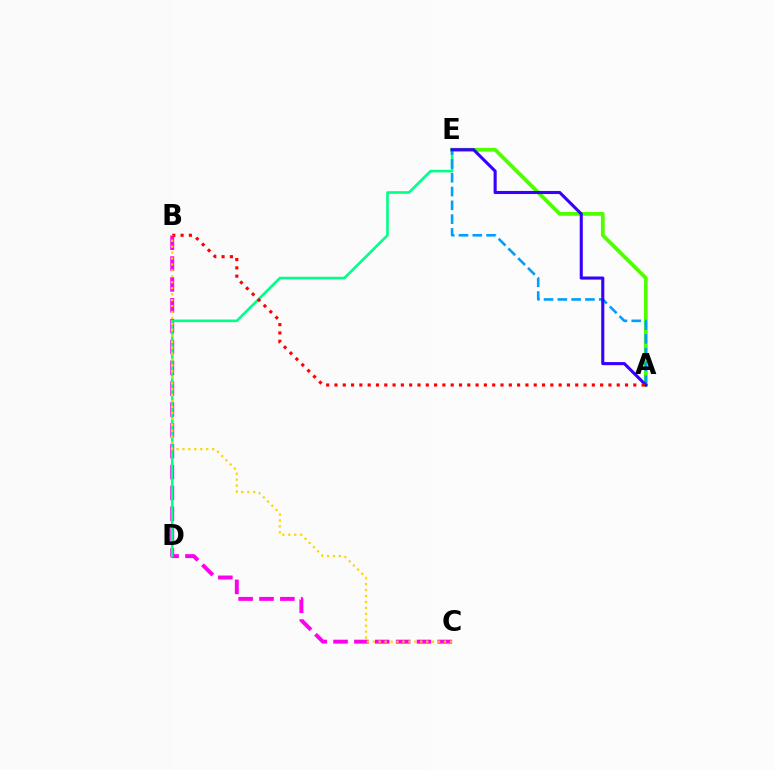{('A', 'E'): [{'color': '#4fff00', 'line_style': 'solid', 'thickness': 2.72}, {'color': '#009eff', 'line_style': 'dashed', 'thickness': 1.87}, {'color': '#3700ff', 'line_style': 'solid', 'thickness': 2.22}], ('B', 'C'): [{'color': '#ff00ed', 'line_style': 'dashed', 'thickness': 2.83}, {'color': '#ffd500', 'line_style': 'dotted', 'thickness': 1.61}], ('D', 'E'): [{'color': '#00ff86', 'line_style': 'solid', 'thickness': 1.87}], ('A', 'B'): [{'color': '#ff0000', 'line_style': 'dotted', 'thickness': 2.26}]}